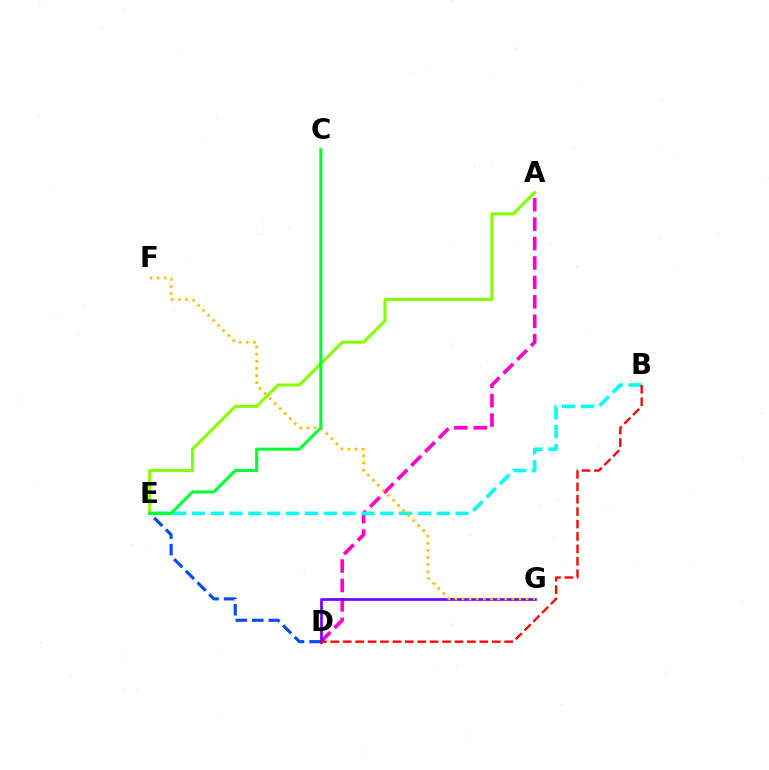{('A', 'E'): [{'color': '#84ff00', 'line_style': 'solid', 'thickness': 2.21}], ('A', 'D'): [{'color': '#ff00cf', 'line_style': 'dashed', 'thickness': 2.64}], ('D', 'E'): [{'color': '#004bff', 'line_style': 'dashed', 'thickness': 2.25}], ('D', 'G'): [{'color': '#7200ff', 'line_style': 'solid', 'thickness': 1.95}], ('B', 'E'): [{'color': '#00fff6', 'line_style': 'dashed', 'thickness': 2.56}], ('B', 'D'): [{'color': '#ff0000', 'line_style': 'dashed', 'thickness': 1.69}], ('F', 'G'): [{'color': '#ffbd00', 'line_style': 'dotted', 'thickness': 1.94}], ('C', 'E'): [{'color': '#00ff39', 'line_style': 'solid', 'thickness': 2.21}]}